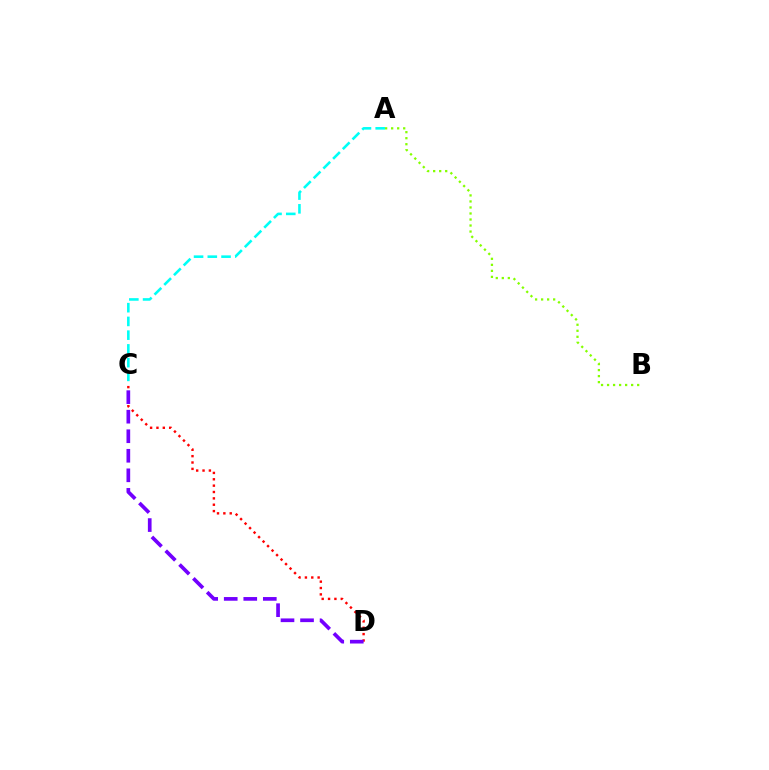{('A', 'B'): [{'color': '#84ff00', 'line_style': 'dotted', 'thickness': 1.64}], ('A', 'C'): [{'color': '#00fff6', 'line_style': 'dashed', 'thickness': 1.87}], ('C', 'D'): [{'color': '#ff0000', 'line_style': 'dotted', 'thickness': 1.73}, {'color': '#7200ff', 'line_style': 'dashed', 'thickness': 2.65}]}